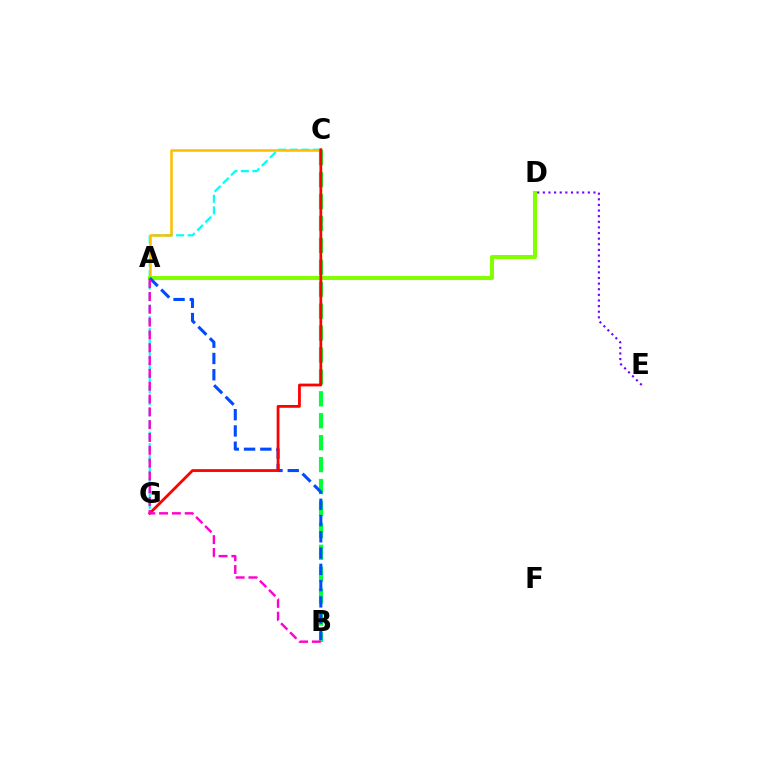{('C', 'G'): [{'color': '#00fff6', 'line_style': 'dashed', 'thickness': 1.57}, {'color': '#ff0000', 'line_style': 'solid', 'thickness': 2.0}], ('A', 'C'): [{'color': '#ffbd00', 'line_style': 'solid', 'thickness': 1.82}], ('A', 'D'): [{'color': '#84ff00', 'line_style': 'solid', 'thickness': 2.91}], ('B', 'C'): [{'color': '#00ff39', 'line_style': 'dashed', 'thickness': 2.98}], ('D', 'E'): [{'color': '#7200ff', 'line_style': 'dotted', 'thickness': 1.53}], ('A', 'B'): [{'color': '#004bff', 'line_style': 'dashed', 'thickness': 2.21}, {'color': '#ff00cf', 'line_style': 'dashed', 'thickness': 1.74}]}